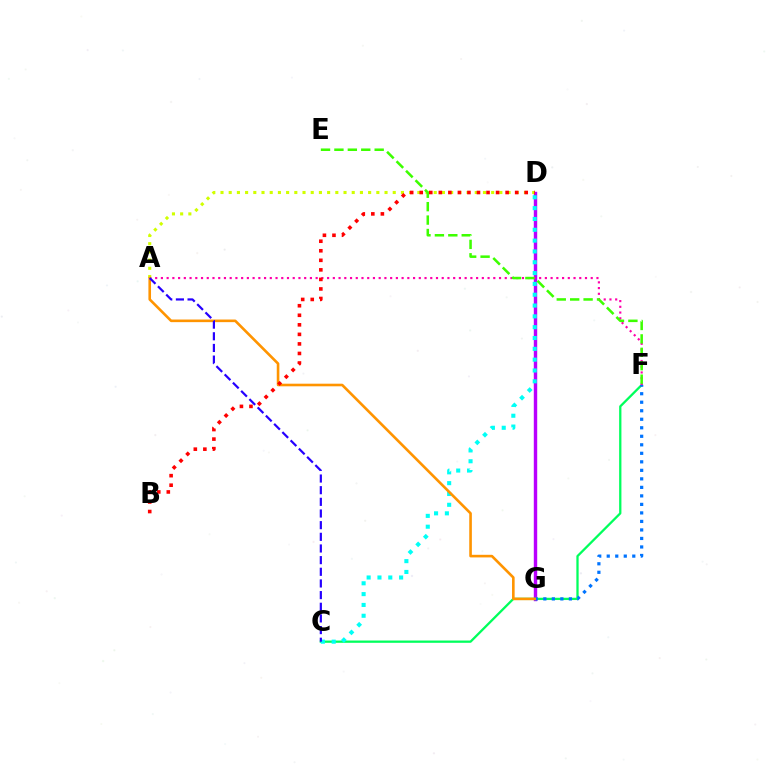{('D', 'G'): [{'color': '#b900ff', 'line_style': 'solid', 'thickness': 2.46}], ('C', 'F'): [{'color': '#00ff5c', 'line_style': 'solid', 'thickness': 1.64}], ('A', 'F'): [{'color': '#ff00ac', 'line_style': 'dotted', 'thickness': 1.56}], ('C', 'D'): [{'color': '#00fff6', 'line_style': 'dotted', 'thickness': 2.94}], ('A', 'D'): [{'color': '#d1ff00', 'line_style': 'dotted', 'thickness': 2.23}], ('F', 'G'): [{'color': '#0074ff', 'line_style': 'dotted', 'thickness': 2.31}], ('A', 'G'): [{'color': '#ff9400', 'line_style': 'solid', 'thickness': 1.88}], ('B', 'D'): [{'color': '#ff0000', 'line_style': 'dotted', 'thickness': 2.59}], ('A', 'C'): [{'color': '#2500ff', 'line_style': 'dashed', 'thickness': 1.58}], ('E', 'F'): [{'color': '#3dff00', 'line_style': 'dashed', 'thickness': 1.82}]}